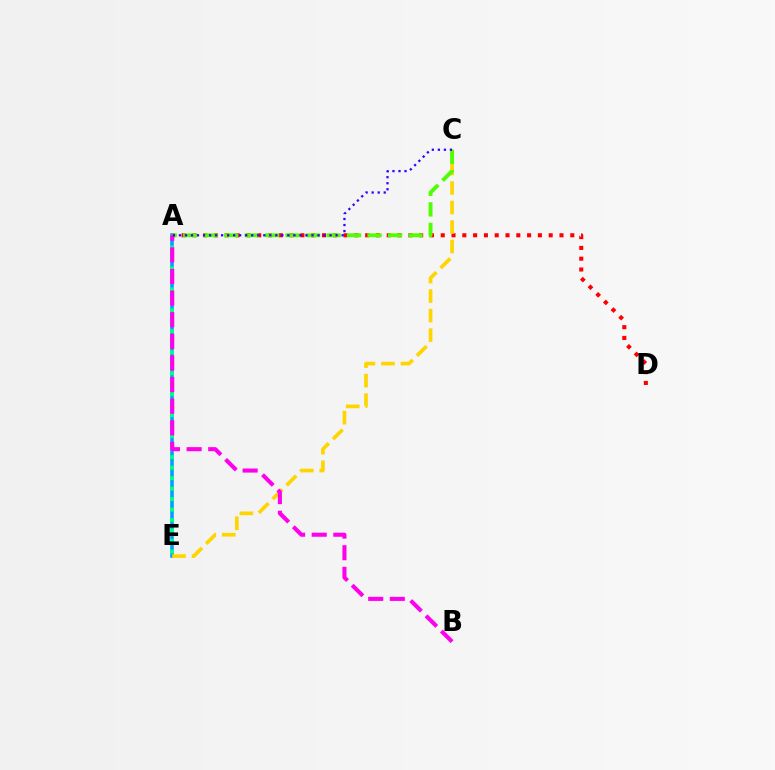{('A', 'E'): [{'color': '#009eff', 'line_style': 'solid', 'thickness': 2.57}, {'color': '#00ff86', 'line_style': 'dotted', 'thickness': 2.85}], ('A', 'D'): [{'color': '#ff0000', 'line_style': 'dotted', 'thickness': 2.93}], ('C', 'E'): [{'color': '#ffd500', 'line_style': 'dashed', 'thickness': 2.65}], ('A', 'C'): [{'color': '#4fff00', 'line_style': 'dashed', 'thickness': 2.78}, {'color': '#3700ff', 'line_style': 'dotted', 'thickness': 1.64}], ('A', 'B'): [{'color': '#ff00ed', 'line_style': 'dashed', 'thickness': 2.94}]}